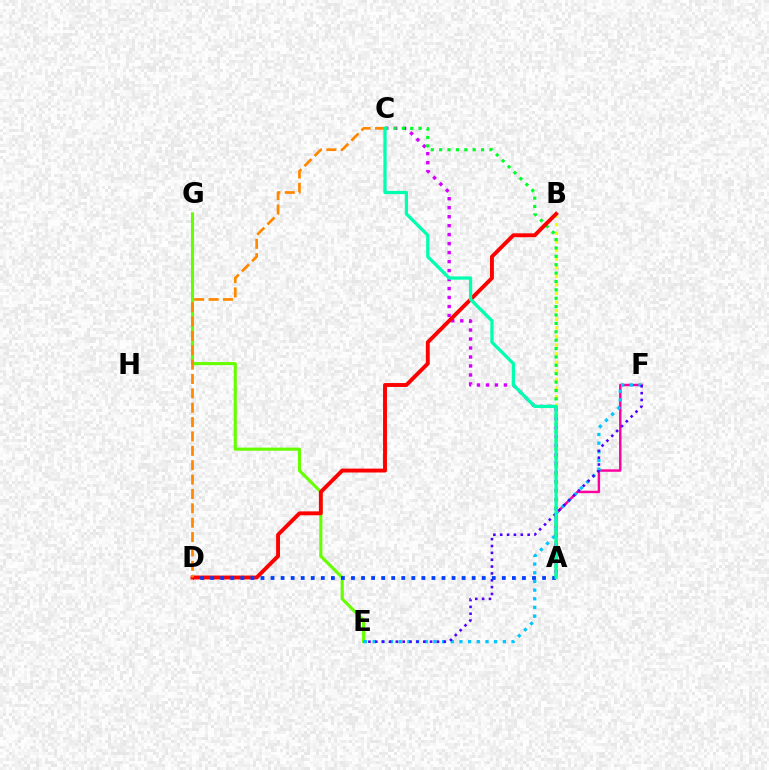{('A', 'F'): [{'color': '#ff00a0', 'line_style': 'solid', 'thickness': 1.77}], ('A', 'B'): [{'color': '#eeff00', 'line_style': 'dotted', 'thickness': 2.34}], ('E', 'G'): [{'color': '#66ff00', 'line_style': 'solid', 'thickness': 2.24}], ('A', 'C'): [{'color': '#d600ff', 'line_style': 'dotted', 'thickness': 2.44}, {'color': '#00ff27', 'line_style': 'dotted', 'thickness': 2.28}, {'color': '#00ffaf', 'line_style': 'solid', 'thickness': 2.35}], ('B', 'D'): [{'color': '#ff0000', 'line_style': 'solid', 'thickness': 2.8}], ('E', 'F'): [{'color': '#00c7ff', 'line_style': 'dotted', 'thickness': 2.36}, {'color': '#4f00ff', 'line_style': 'dotted', 'thickness': 1.86}], ('A', 'D'): [{'color': '#003fff', 'line_style': 'dotted', 'thickness': 2.73}], ('C', 'D'): [{'color': '#ff8800', 'line_style': 'dashed', 'thickness': 1.95}]}